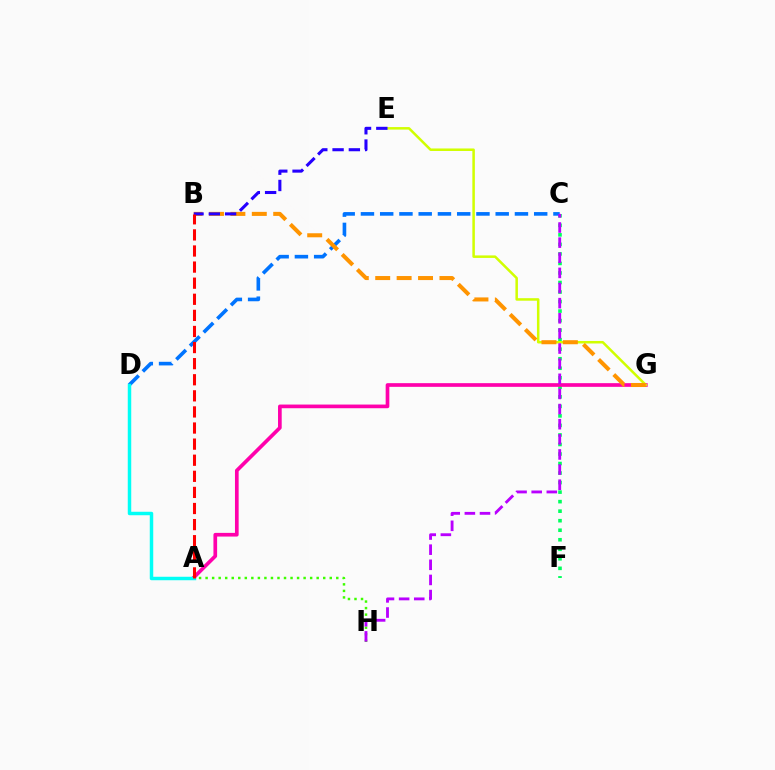{('A', 'H'): [{'color': '#3dff00', 'line_style': 'dotted', 'thickness': 1.78}], ('C', 'F'): [{'color': '#00ff5c', 'line_style': 'dotted', 'thickness': 2.59}], ('A', 'G'): [{'color': '#ff00ac', 'line_style': 'solid', 'thickness': 2.65}], ('C', 'D'): [{'color': '#0074ff', 'line_style': 'dashed', 'thickness': 2.62}], ('A', 'D'): [{'color': '#00fff6', 'line_style': 'solid', 'thickness': 2.51}], ('E', 'G'): [{'color': '#d1ff00', 'line_style': 'solid', 'thickness': 1.81}], ('B', 'G'): [{'color': '#ff9400', 'line_style': 'dashed', 'thickness': 2.91}], ('C', 'H'): [{'color': '#b900ff', 'line_style': 'dashed', 'thickness': 2.06}], ('B', 'E'): [{'color': '#2500ff', 'line_style': 'dashed', 'thickness': 2.21}], ('A', 'B'): [{'color': '#ff0000', 'line_style': 'dashed', 'thickness': 2.19}]}